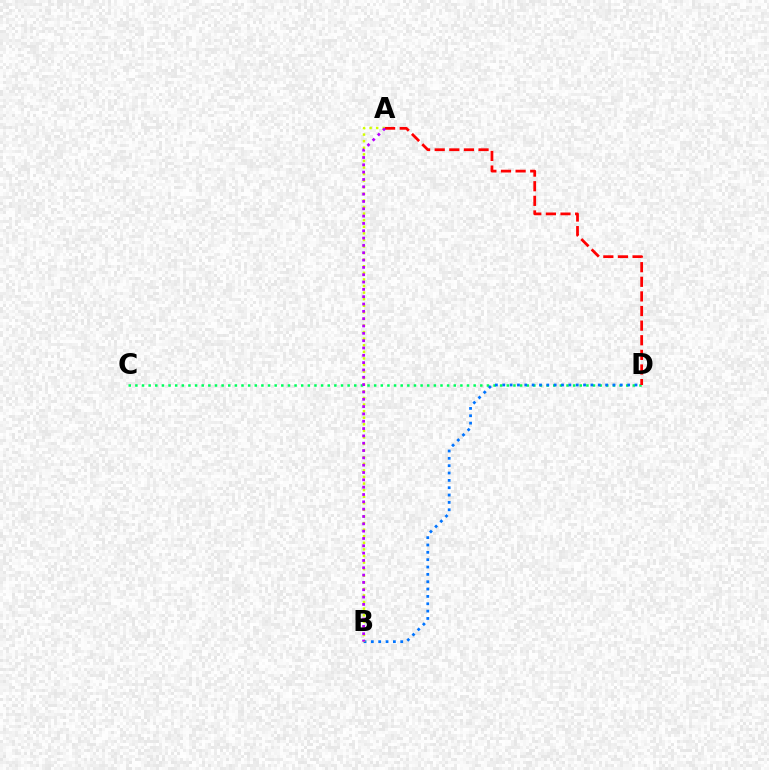{('C', 'D'): [{'color': '#00ff5c', 'line_style': 'dotted', 'thickness': 1.8}], ('B', 'D'): [{'color': '#0074ff', 'line_style': 'dotted', 'thickness': 2.0}], ('A', 'B'): [{'color': '#d1ff00', 'line_style': 'dotted', 'thickness': 1.79}, {'color': '#b900ff', 'line_style': 'dotted', 'thickness': 1.99}], ('A', 'D'): [{'color': '#ff0000', 'line_style': 'dashed', 'thickness': 1.99}]}